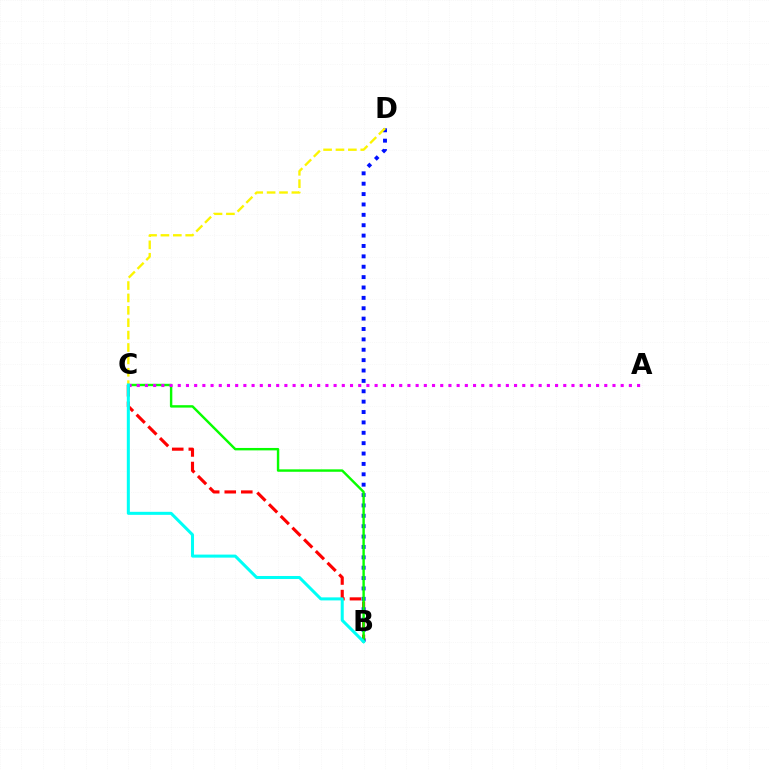{('B', 'C'): [{'color': '#ff0000', 'line_style': 'dashed', 'thickness': 2.25}, {'color': '#08ff00', 'line_style': 'solid', 'thickness': 1.74}, {'color': '#00fff6', 'line_style': 'solid', 'thickness': 2.18}], ('B', 'D'): [{'color': '#0010ff', 'line_style': 'dotted', 'thickness': 2.82}], ('C', 'D'): [{'color': '#fcf500', 'line_style': 'dashed', 'thickness': 1.68}], ('A', 'C'): [{'color': '#ee00ff', 'line_style': 'dotted', 'thickness': 2.23}]}